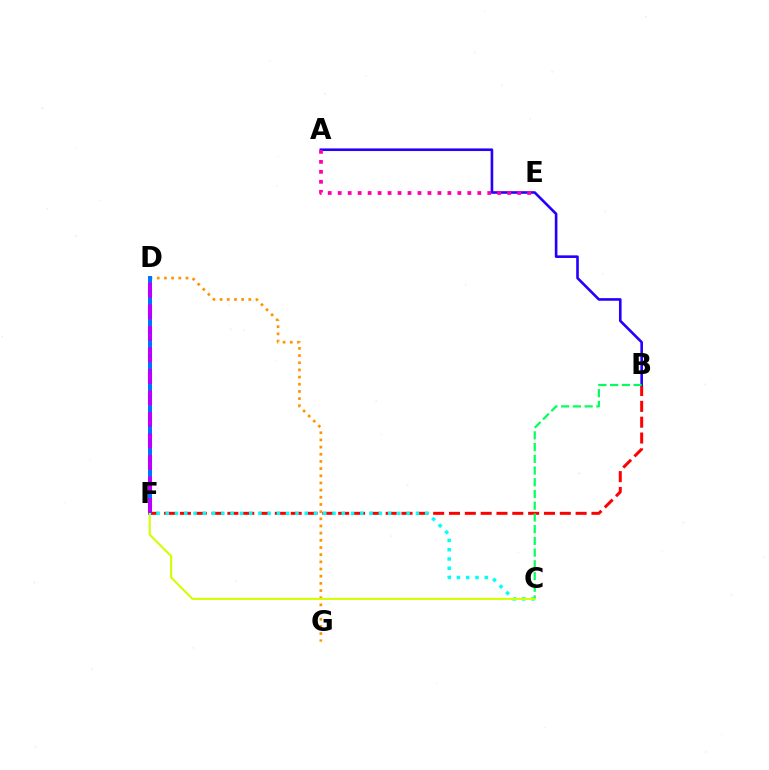{('B', 'F'): [{'color': '#ff0000', 'line_style': 'dashed', 'thickness': 2.15}], ('D', 'F'): [{'color': '#3dff00', 'line_style': 'solid', 'thickness': 1.99}, {'color': '#0074ff', 'line_style': 'solid', 'thickness': 2.87}, {'color': '#b900ff', 'line_style': 'dashed', 'thickness': 2.92}], ('D', 'G'): [{'color': '#ff9400', 'line_style': 'dotted', 'thickness': 1.95}], ('C', 'F'): [{'color': '#00fff6', 'line_style': 'dotted', 'thickness': 2.52}, {'color': '#d1ff00', 'line_style': 'solid', 'thickness': 1.5}], ('A', 'B'): [{'color': '#2500ff', 'line_style': 'solid', 'thickness': 1.89}], ('B', 'C'): [{'color': '#00ff5c', 'line_style': 'dashed', 'thickness': 1.59}], ('A', 'E'): [{'color': '#ff00ac', 'line_style': 'dotted', 'thickness': 2.71}]}